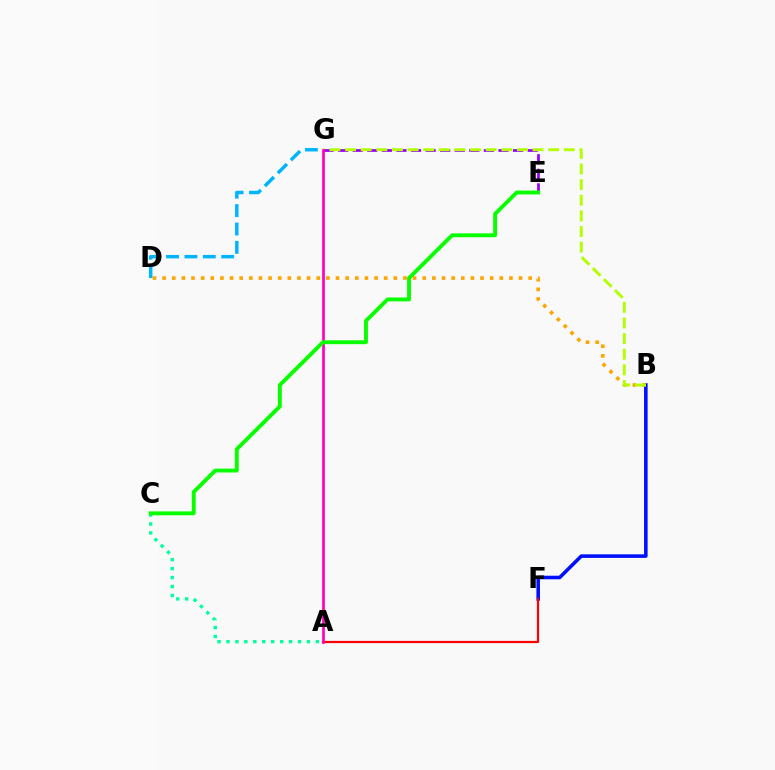{('B', 'F'): [{'color': '#0010ff', 'line_style': 'solid', 'thickness': 2.57}], ('B', 'D'): [{'color': '#ffa500', 'line_style': 'dotted', 'thickness': 2.62}], ('A', 'F'): [{'color': '#ff0000', 'line_style': 'solid', 'thickness': 1.58}], ('A', 'C'): [{'color': '#00ff9d', 'line_style': 'dotted', 'thickness': 2.43}], ('D', 'G'): [{'color': '#00b5ff', 'line_style': 'dashed', 'thickness': 2.5}], ('E', 'G'): [{'color': '#9b00ff', 'line_style': 'dashed', 'thickness': 1.98}], ('B', 'G'): [{'color': '#b3ff00', 'line_style': 'dashed', 'thickness': 2.12}], ('A', 'G'): [{'color': '#ff00bd', 'line_style': 'solid', 'thickness': 1.94}], ('C', 'E'): [{'color': '#08ff00', 'line_style': 'solid', 'thickness': 2.8}]}